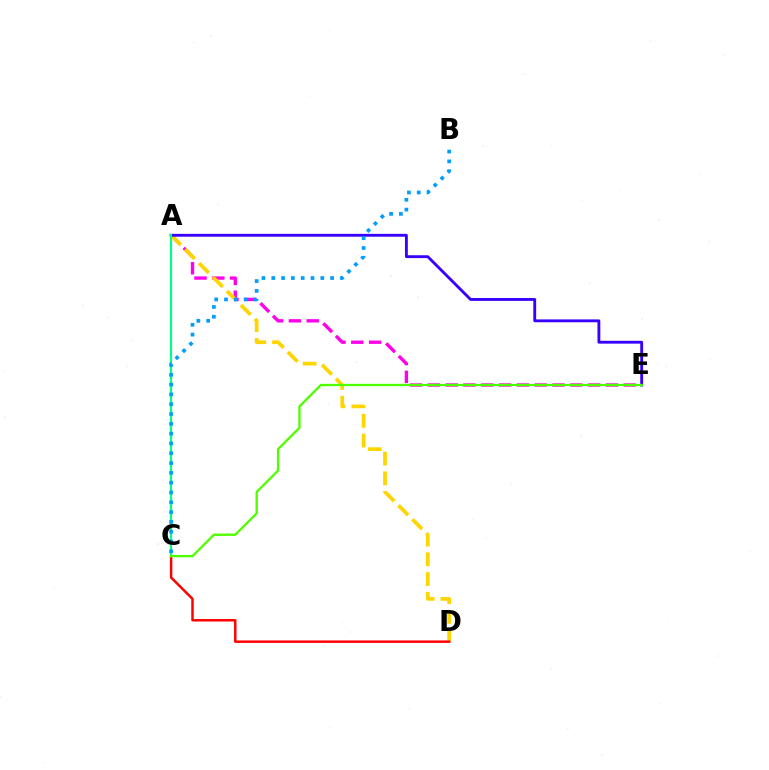{('A', 'E'): [{'color': '#ff00ed', 'line_style': 'dashed', 'thickness': 2.42}, {'color': '#3700ff', 'line_style': 'solid', 'thickness': 2.05}], ('A', 'D'): [{'color': '#ffd500', 'line_style': 'dashed', 'thickness': 2.68}], ('C', 'D'): [{'color': '#ff0000', 'line_style': 'solid', 'thickness': 1.78}], ('A', 'C'): [{'color': '#00ff86', 'line_style': 'solid', 'thickness': 1.56}], ('B', 'C'): [{'color': '#009eff', 'line_style': 'dotted', 'thickness': 2.66}], ('C', 'E'): [{'color': '#4fff00', 'line_style': 'solid', 'thickness': 1.67}]}